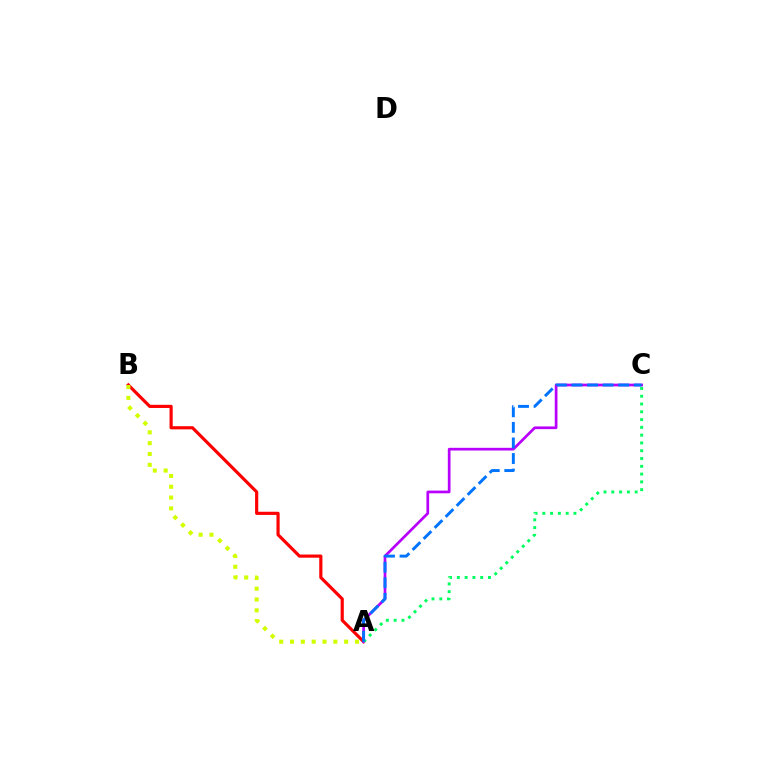{('A', 'B'): [{'color': '#ff0000', 'line_style': 'solid', 'thickness': 2.28}, {'color': '#d1ff00', 'line_style': 'dotted', 'thickness': 2.94}], ('A', 'C'): [{'color': '#b900ff', 'line_style': 'solid', 'thickness': 1.95}, {'color': '#00ff5c', 'line_style': 'dotted', 'thickness': 2.12}, {'color': '#0074ff', 'line_style': 'dashed', 'thickness': 2.12}]}